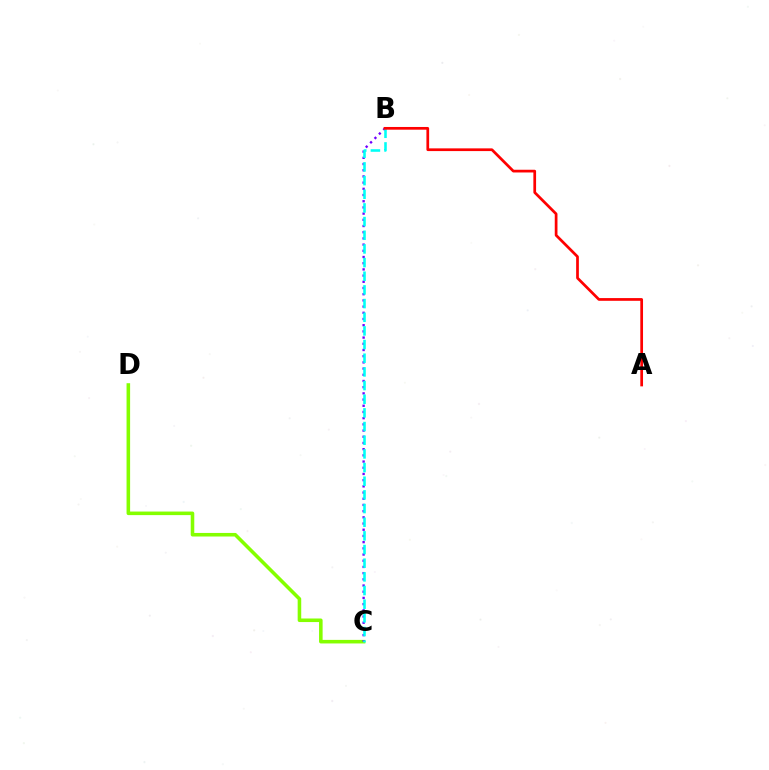{('C', 'D'): [{'color': '#84ff00', 'line_style': 'solid', 'thickness': 2.56}], ('B', 'C'): [{'color': '#7200ff', 'line_style': 'dotted', 'thickness': 1.68}, {'color': '#00fff6', 'line_style': 'dashed', 'thickness': 1.86}], ('A', 'B'): [{'color': '#ff0000', 'line_style': 'solid', 'thickness': 1.96}]}